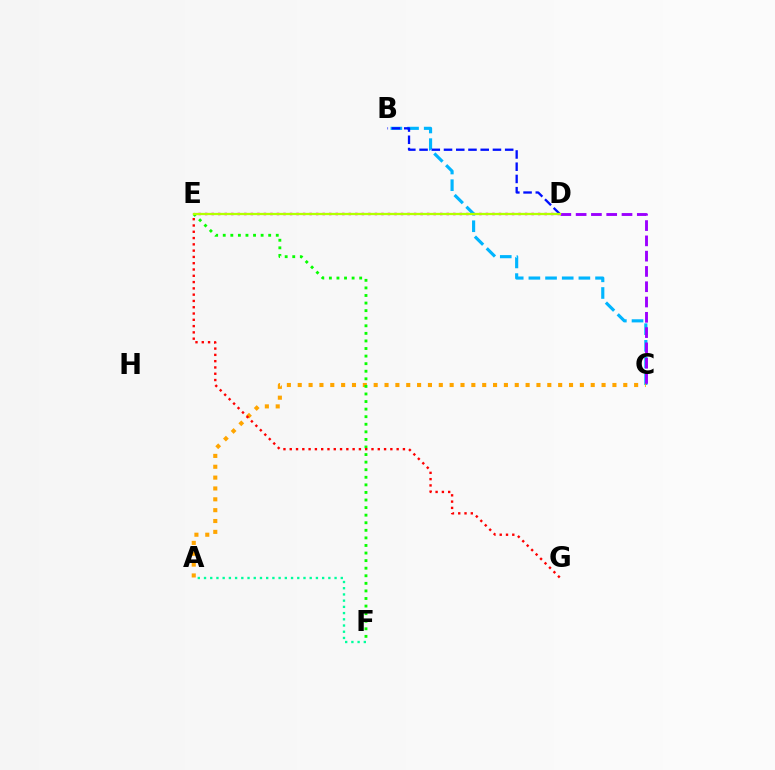{('D', 'E'): [{'color': '#ff00bd', 'line_style': 'dotted', 'thickness': 1.77}, {'color': '#b3ff00', 'line_style': 'solid', 'thickness': 1.63}], ('B', 'C'): [{'color': '#00b5ff', 'line_style': 'dashed', 'thickness': 2.26}], ('B', 'D'): [{'color': '#0010ff', 'line_style': 'dashed', 'thickness': 1.66}], ('A', 'C'): [{'color': '#ffa500', 'line_style': 'dotted', 'thickness': 2.95}], ('C', 'D'): [{'color': '#9b00ff', 'line_style': 'dashed', 'thickness': 2.08}], ('E', 'F'): [{'color': '#08ff00', 'line_style': 'dotted', 'thickness': 2.06}], ('E', 'G'): [{'color': '#ff0000', 'line_style': 'dotted', 'thickness': 1.71}], ('A', 'F'): [{'color': '#00ff9d', 'line_style': 'dotted', 'thickness': 1.69}]}